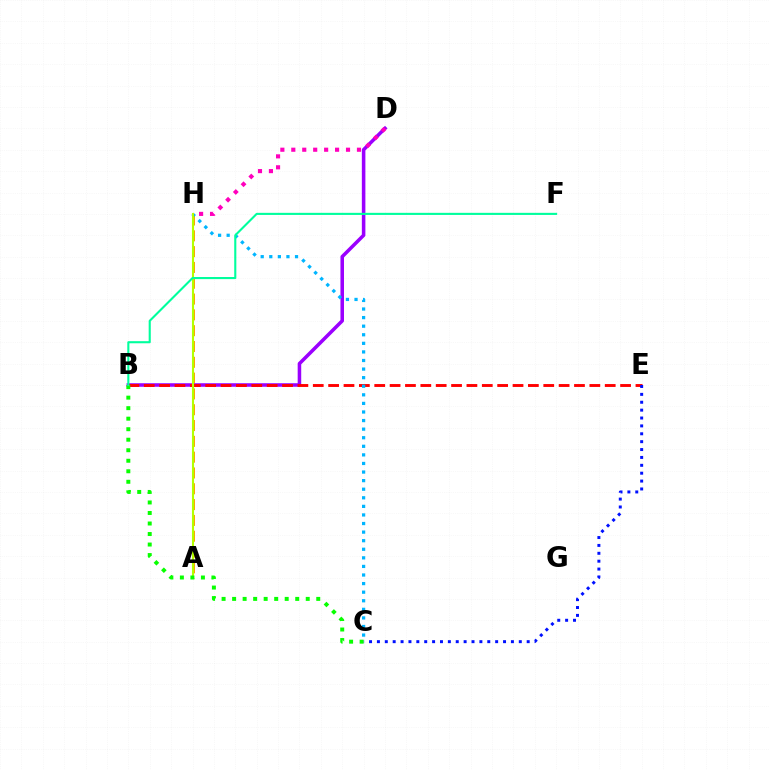{('A', 'H'): [{'color': '#ffa500', 'line_style': 'dashed', 'thickness': 2.15}, {'color': '#b3ff00', 'line_style': 'solid', 'thickness': 1.51}], ('B', 'D'): [{'color': '#9b00ff', 'line_style': 'solid', 'thickness': 2.55}], ('B', 'E'): [{'color': '#ff0000', 'line_style': 'dashed', 'thickness': 2.09}], ('C', 'H'): [{'color': '#00b5ff', 'line_style': 'dotted', 'thickness': 2.33}], ('C', 'E'): [{'color': '#0010ff', 'line_style': 'dotted', 'thickness': 2.14}], ('B', 'C'): [{'color': '#08ff00', 'line_style': 'dotted', 'thickness': 2.86}], ('D', 'H'): [{'color': '#ff00bd', 'line_style': 'dotted', 'thickness': 2.97}], ('B', 'F'): [{'color': '#00ff9d', 'line_style': 'solid', 'thickness': 1.52}]}